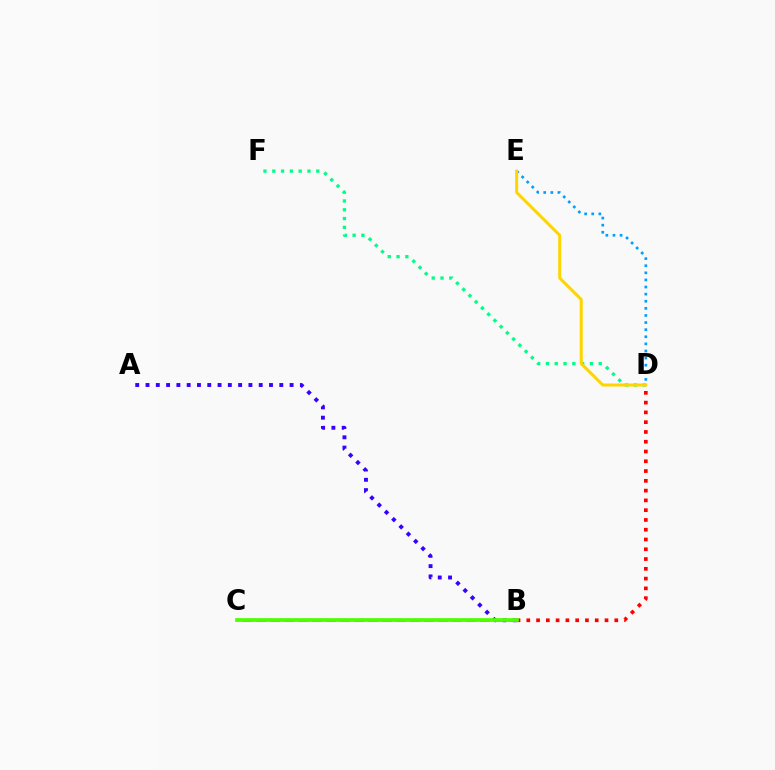{('B', 'D'): [{'color': '#ff0000', 'line_style': 'dotted', 'thickness': 2.66}], ('A', 'B'): [{'color': '#3700ff', 'line_style': 'dotted', 'thickness': 2.8}], ('D', 'F'): [{'color': '#00ff86', 'line_style': 'dotted', 'thickness': 2.39}], ('B', 'C'): [{'color': '#ff00ed', 'line_style': 'dashed', 'thickness': 1.9}, {'color': '#4fff00', 'line_style': 'solid', 'thickness': 2.68}], ('D', 'E'): [{'color': '#009eff', 'line_style': 'dotted', 'thickness': 1.93}, {'color': '#ffd500', 'line_style': 'solid', 'thickness': 2.16}]}